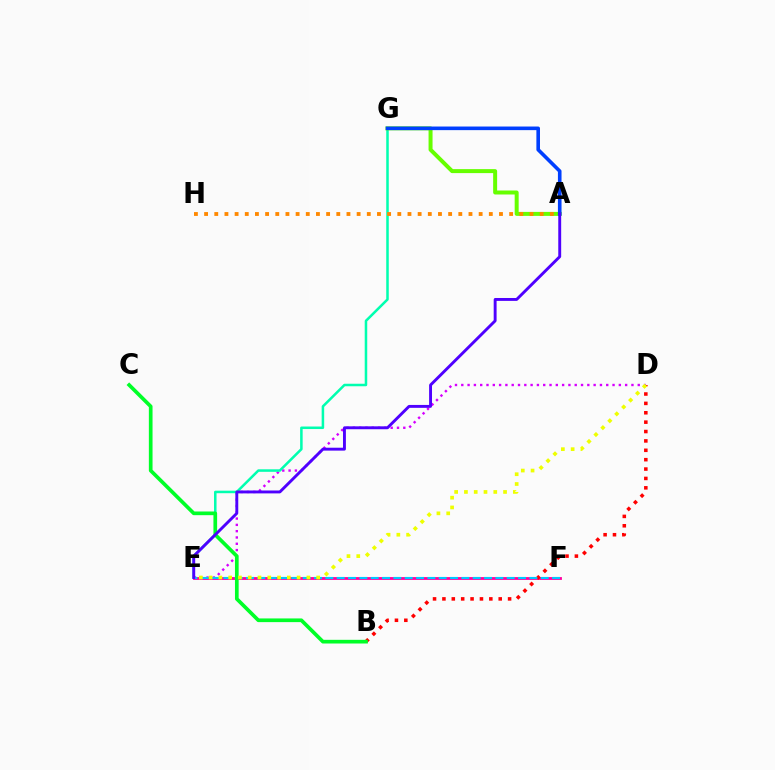{('D', 'E'): [{'color': '#d600ff', 'line_style': 'dotted', 'thickness': 1.71}, {'color': '#eeff00', 'line_style': 'dotted', 'thickness': 2.66}], ('E', 'G'): [{'color': '#00ffaf', 'line_style': 'solid', 'thickness': 1.82}], ('E', 'F'): [{'color': '#ff00a0', 'line_style': 'solid', 'thickness': 2.03}, {'color': '#00c7ff', 'line_style': 'dashed', 'thickness': 1.54}], ('A', 'G'): [{'color': '#66ff00', 'line_style': 'solid', 'thickness': 2.87}, {'color': '#003fff', 'line_style': 'solid', 'thickness': 2.6}], ('B', 'D'): [{'color': '#ff0000', 'line_style': 'dotted', 'thickness': 2.55}], ('A', 'H'): [{'color': '#ff8800', 'line_style': 'dotted', 'thickness': 2.76}], ('B', 'C'): [{'color': '#00ff27', 'line_style': 'solid', 'thickness': 2.65}], ('A', 'E'): [{'color': '#4f00ff', 'line_style': 'solid', 'thickness': 2.09}]}